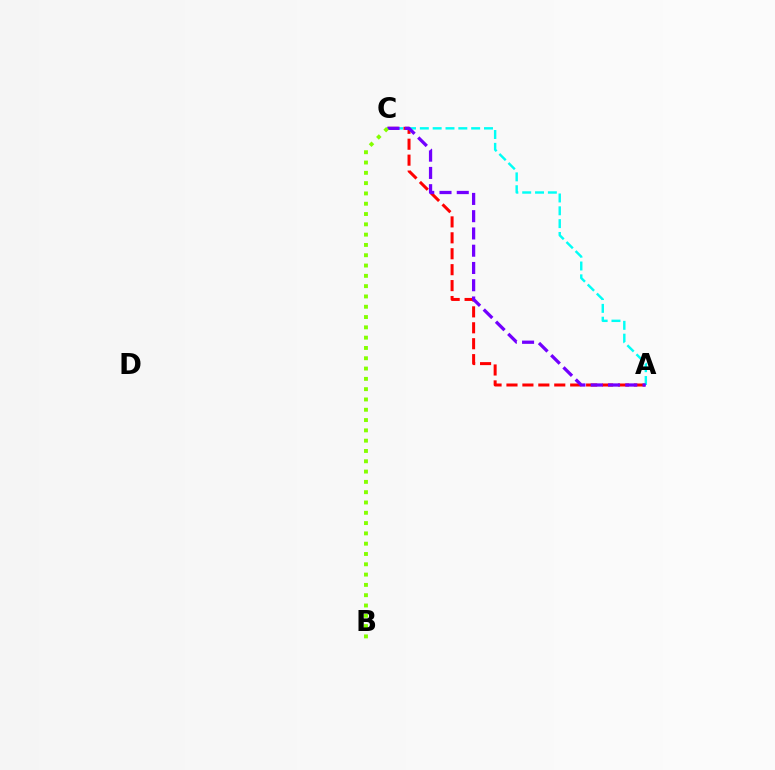{('A', 'C'): [{'color': '#ff0000', 'line_style': 'dashed', 'thickness': 2.16}, {'color': '#00fff6', 'line_style': 'dashed', 'thickness': 1.74}, {'color': '#7200ff', 'line_style': 'dashed', 'thickness': 2.35}], ('B', 'C'): [{'color': '#84ff00', 'line_style': 'dotted', 'thickness': 2.8}]}